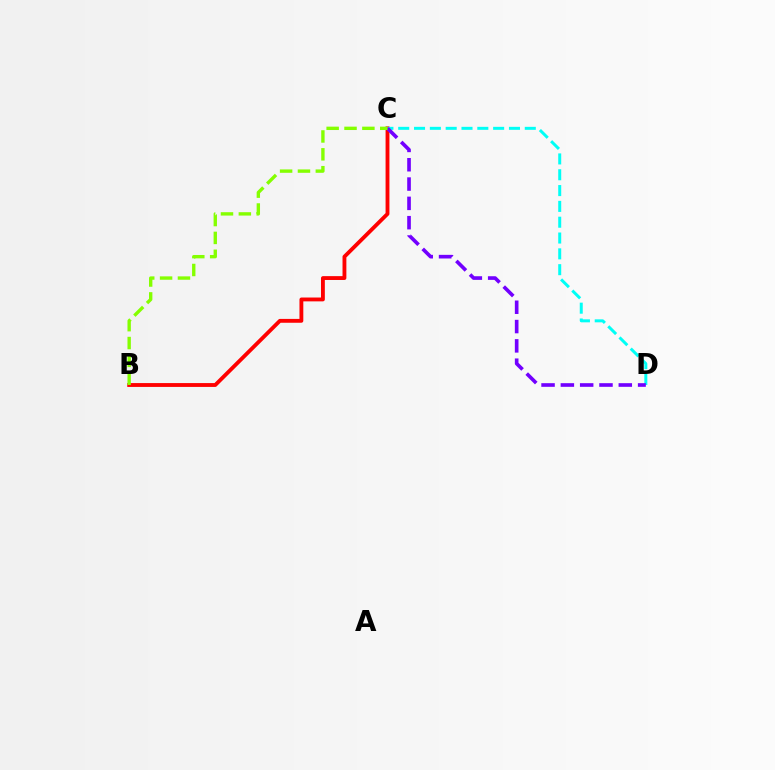{('B', 'C'): [{'color': '#ff0000', 'line_style': 'solid', 'thickness': 2.77}, {'color': '#84ff00', 'line_style': 'dashed', 'thickness': 2.43}], ('C', 'D'): [{'color': '#00fff6', 'line_style': 'dashed', 'thickness': 2.15}, {'color': '#7200ff', 'line_style': 'dashed', 'thickness': 2.62}]}